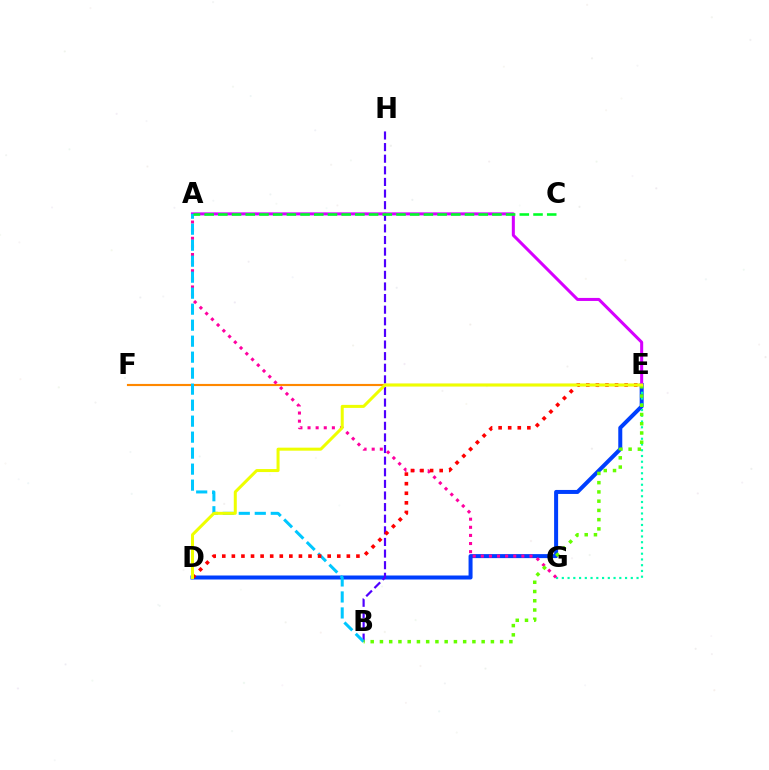{('D', 'E'): [{'color': '#003fff', 'line_style': 'solid', 'thickness': 2.88}, {'color': '#ff0000', 'line_style': 'dotted', 'thickness': 2.6}, {'color': '#eeff00', 'line_style': 'solid', 'thickness': 2.17}], ('B', 'H'): [{'color': '#4f00ff', 'line_style': 'dashed', 'thickness': 1.58}], ('E', 'G'): [{'color': '#00ffaf', 'line_style': 'dotted', 'thickness': 1.56}], ('E', 'F'): [{'color': '#ff8800', 'line_style': 'solid', 'thickness': 1.55}], ('A', 'G'): [{'color': '#ff00a0', 'line_style': 'dotted', 'thickness': 2.2}], ('A', 'E'): [{'color': '#d600ff', 'line_style': 'solid', 'thickness': 2.18}], ('A', 'B'): [{'color': '#00c7ff', 'line_style': 'dashed', 'thickness': 2.17}], ('A', 'C'): [{'color': '#00ff27', 'line_style': 'dashed', 'thickness': 1.86}], ('B', 'E'): [{'color': '#66ff00', 'line_style': 'dotted', 'thickness': 2.51}]}